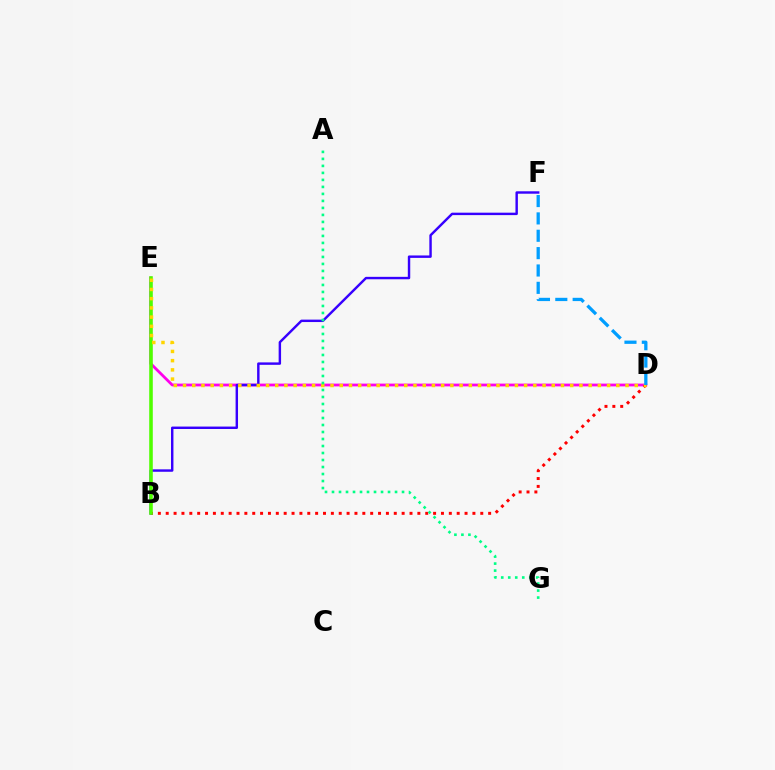{('D', 'E'): [{'color': '#ff00ed', 'line_style': 'solid', 'thickness': 2.0}, {'color': '#ffd500', 'line_style': 'dotted', 'thickness': 2.5}], ('B', 'D'): [{'color': '#ff0000', 'line_style': 'dotted', 'thickness': 2.14}], ('B', 'F'): [{'color': '#3700ff', 'line_style': 'solid', 'thickness': 1.75}], ('B', 'E'): [{'color': '#4fff00', 'line_style': 'solid', 'thickness': 2.58}], ('D', 'F'): [{'color': '#009eff', 'line_style': 'dashed', 'thickness': 2.36}], ('A', 'G'): [{'color': '#00ff86', 'line_style': 'dotted', 'thickness': 1.9}]}